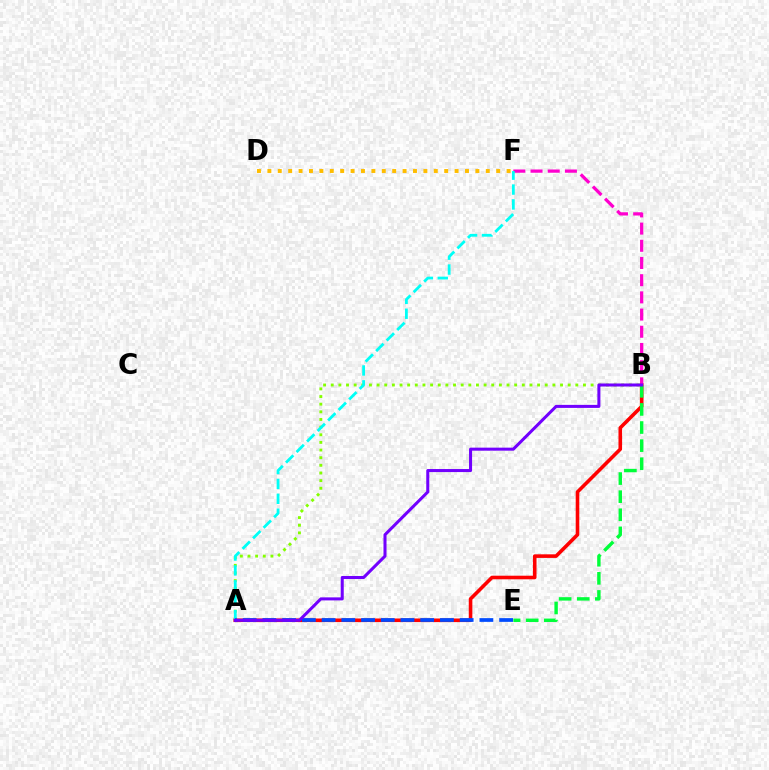{('A', 'B'): [{'color': '#84ff00', 'line_style': 'dotted', 'thickness': 2.08}, {'color': '#ff0000', 'line_style': 'solid', 'thickness': 2.58}, {'color': '#7200ff', 'line_style': 'solid', 'thickness': 2.19}], ('B', 'F'): [{'color': '#ff00cf', 'line_style': 'dashed', 'thickness': 2.34}], ('A', 'F'): [{'color': '#00fff6', 'line_style': 'dashed', 'thickness': 2.02}], ('A', 'E'): [{'color': '#004bff', 'line_style': 'dashed', 'thickness': 2.68}], ('B', 'E'): [{'color': '#00ff39', 'line_style': 'dashed', 'thickness': 2.46}], ('D', 'F'): [{'color': '#ffbd00', 'line_style': 'dotted', 'thickness': 2.83}]}